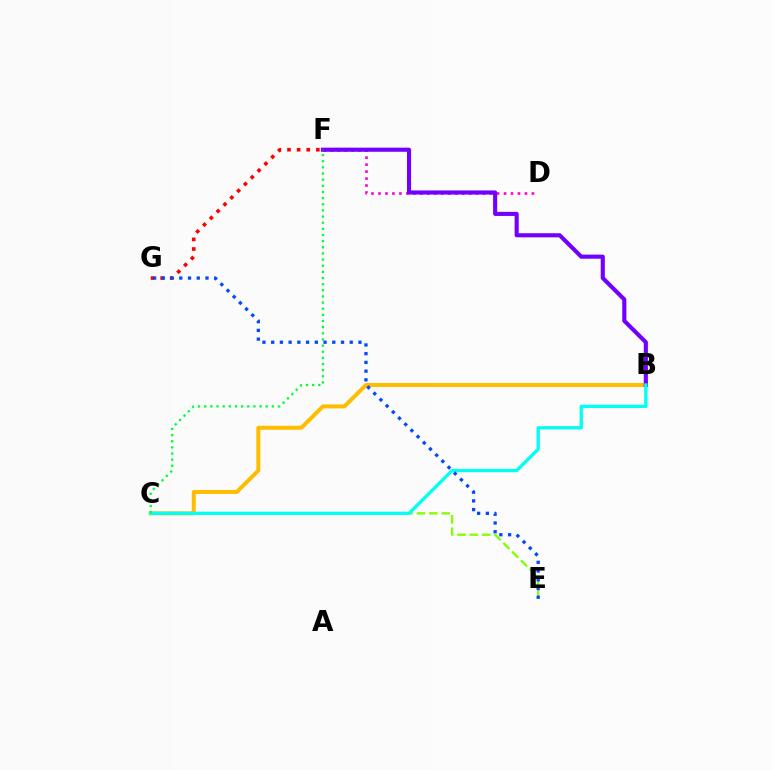{('F', 'G'): [{'color': '#ff0000', 'line_style': 'dotted', 'thickness': 2.61}], ('D', 'F'): [{'color': '#ff00cf', 'line_style': 'dotted', 'thickness': 1.9}], ('B', 'C'): [{'color': '#ffbd00', 'line_style': 'solid', 'thickness': 2.87}, {'color': '#00fff6', 'line_style': 'solid', 'thickness': 2.37}], ('B', 'F'): [{'color': '#7200ff', 'line_style': 'solid', 'thickness': 2.96}], ('C', 'E'): [{'color': '#84ff00', 'line_style': 'dashed', 'thickness': 1.68}], ('C', 'F'): [{'color': '#00ff39', 'line_style': 'dotted', 'thickness': 1.67}], ('E', 'G'): [{'color': '#004bff', 'line_style': 'dotted', 'thickness': 2.37}]}